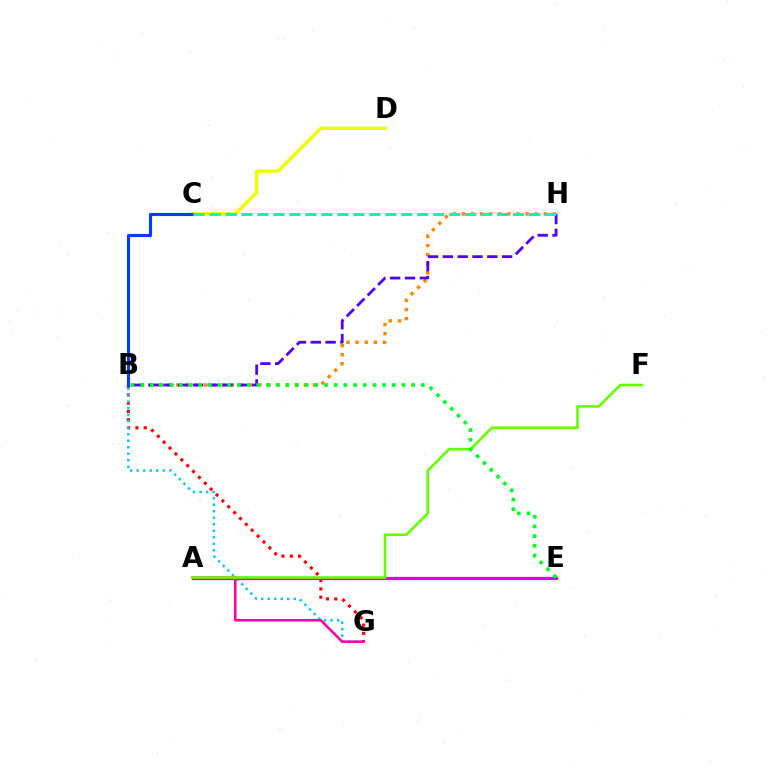{('B', 'G'): [{'color': '#ff0000', 'line_style': 'dotted', 'thickness': 2.26}, {'color': '#00c7ff', 'line_style': 'dotted', 'thickness': 1.77}], ('B', 'H'): [{'color': '#ff8800', 'line_style': 'dotted', 'thickness': 2.47}, {'color': '#4f00ff', 'line_style': 'dashed', 'thickness': 2.01}], ('C', 'D'): [{'color': '#eeff00', 'line_style': 'solid', 'thickness': 2.45}], ('A', 'E'): [{'color': '#d600ff', 'line_style': 'solid', 'thickness': 2.34}], ('A', 'G'): [{'color': '#ff00a0', 'line_style': 'solid', 'thickness': 1.83}], ('B', 'C'): [{'color': '#003fff', 'line_style': 'solid', 'thickness': 2.24}], ('A', 'F'): [{'color': '#66ff00', 'line_style': 'solid', 'thickness': 1.9}], ('C', 'H'): [{'color': '#00ffaf', 'line_style': 'dashed', 'thickness': 2.17}], ('B', 'E'): [{'color': '#00ff27', 'line_style': 'dotted', 'thickness': 2.63}]}